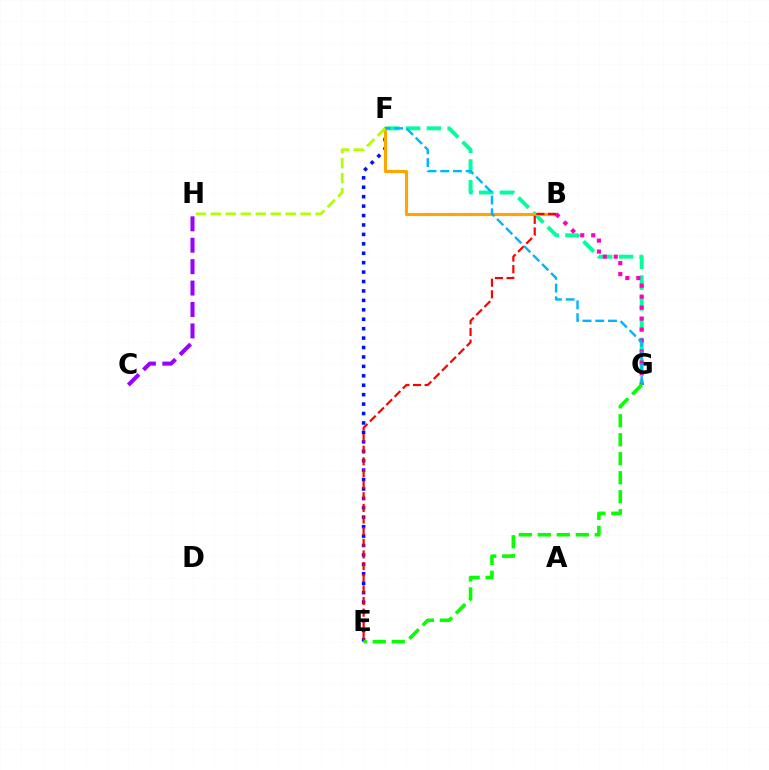{('C', 'H'): [{'color': '#9b00ff', 'line_style': 'dashed', 'thickness': 2.91}], ('F', 'G'): [{'color': '#00ff9d', 'line_style': 'dashed', 'thickness': 2.83}, {'color': '#00b5ff', 'line_style': 'dashed', 'thickness': 1.73}], ('E', 'F'): [{'color': '#0010ff', 'line_style': 'dotted', 'thickness': 2.56}], ('B', 'F'): [{'color': '#ffa500', 'line_style': 'solid', 'thickness': 2.24}], ('B', 'G'): [{'color': '#ff00bd', 'line_style': 'dotted', 'thickness': 2.98}], ('B', 'E'): [{'color': '#ff0000', 'line_style': 'dashed', 'thickness': 1.58}], ('F', 'H'): [{'color': '#b3ff00', 'line_style': 'dashed', 'thickness': 2.03}], ('E', 'G'): [{'color': '#08ff00', 'line_style': 'dashed', 'thickness': 2.58}]}